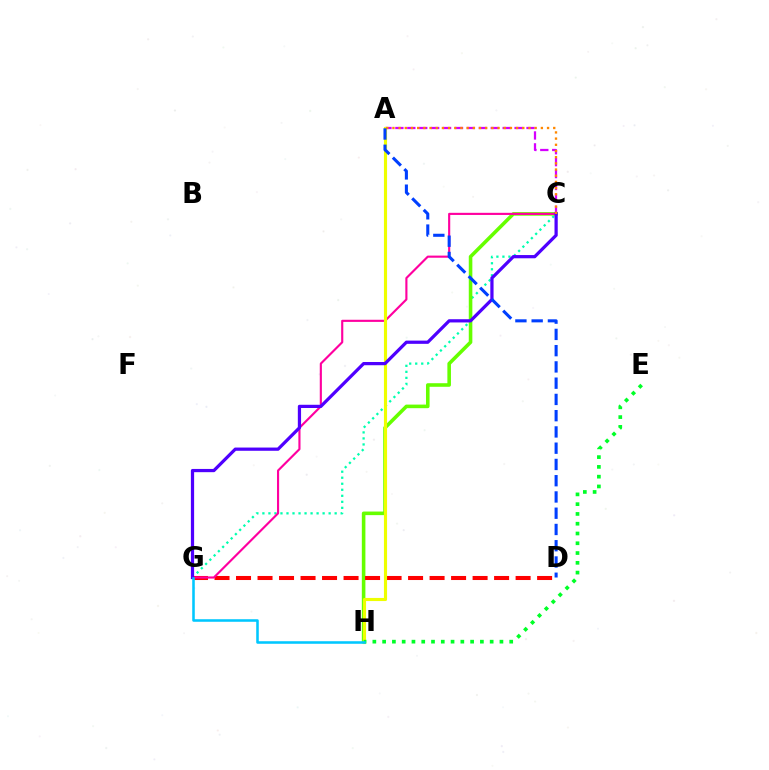{('C', 'G'): [{'color': '#00ffaf', 'line_style': 'dotted', 'thickness': 1.64}, {'color': '#ff00a0', 'line_style': 'solid', 'thickness': 1.54}, {'color': '#4f00ff', 'line_style': 'solid', 'thickness': 2.33}], ('A', 'C'): [{'color': '#d600ff', 'line_style': 'dashed', 'thickness': 1.62}, {'color': '#ff8800', 'line_style': 'dotted', 'thickness': 1.68}], ('C', 'H'): [{'color': '#66ff00', 'line_style': 'solid', 'thickness': 2.58}], ('D', 'G'): [{'color': '#ff0000', 'line_style': 'dashed', 'thickness': 2.92}], ('A', 'H'): [{'color': '#eeff00', 'line_style': 'solid', 'thickness': 2.25}], ('E', 'H'): [{'color': '#00ff27', 'line_style': 'dotted', 'thickness': 2.66}], ('A', 'D'): [{'color': '#003fff', 'line_style': 'dashed', 'thickness': 2.21}], ('G', 'H'): [{'color': '#00c7ff', 'line_style': 'solid', 'thickness': 1.84}]}